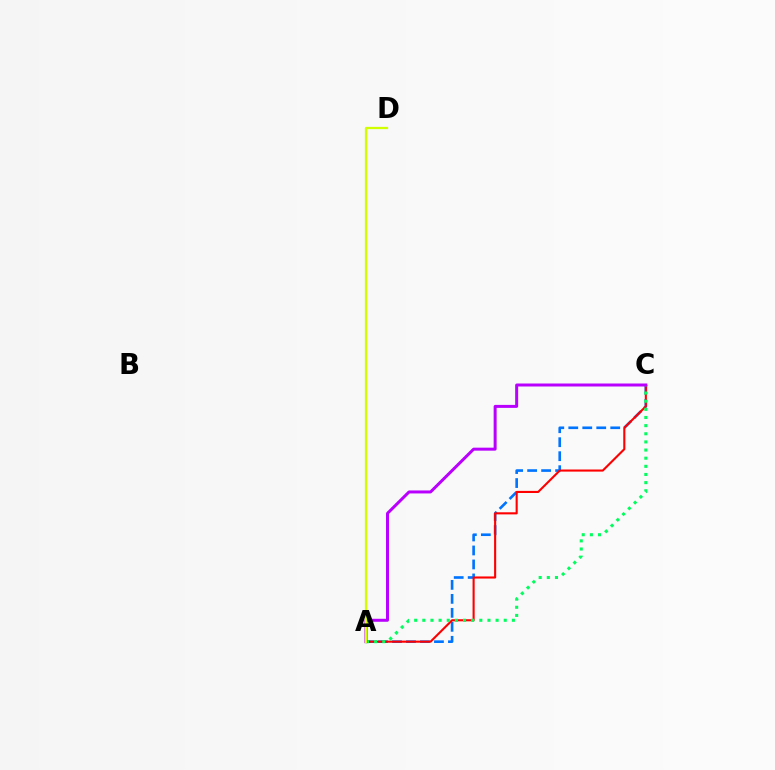{('A', 'C'): [{'color': '#0074ff', 'line_style': 'dashed', 'thickness': 1.9}, {'color': '#ff0000', 'line_style': 'solid', 'thickness': 1.52}, {'color': '#00ff5c', 'line_style': 'dotted', 'thickness': 2.21}, {'color': '#b900ff', 'line_style': 'solid', 'thickness': 2.15}], ('A', 'D'): [{'color': '#d1ff00', 'line_style': 'solid', 'thickness': 1.64}]}